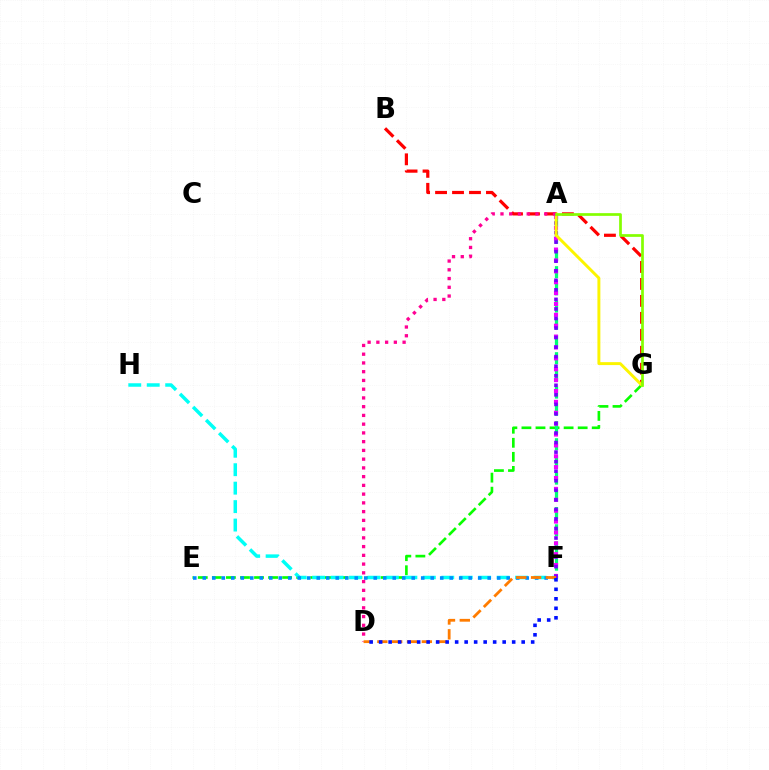{('E', 'G'): [{'color': '#08ff00', 'line_style': 'dashed', 'thickness': 1.91}], ('B', 'G'): [{'color': '#ff0000', 'line_style': 'dashed', 'thickness': 2.3}], ('A', 'F'): [{'color': '#00ff74', 'line_style': 'dashed', 'thickness': 2.34}, {'color': '#ee00ff', 'line_style': 'dotted', 'thickness': 2.96}, {'color': '#7200ff', 'line_style': 'dotted', 'thickness': 2.59}], ('F', 'H'): [{'color': '#00fff6', 'line_style': 'dashed', 'thickness': 2.51}], ('E', 'F'): [{'color': '#008cff', 'line_style': 'dotted', 'thickness': 2.58}], ('A', 'G'): [{'color': '#fcf500', 'line_style': 'solid', 'thickness': 2.12}, {'color': '#84ff00', 'line_style': 'solid', 'thickness': 1.95}], ('A', 'D'): [{'color': '#ff0094', 'line_style': 'dotted', 'thickness': 2.38}], ('D', 'F'): [{'color': '#ff7c00', 'line_style': 'dashed', 'thickness': 2.02}, {'color': '#0010ff', 'line_style': 'dotted', 'thickness': 2.58}]}